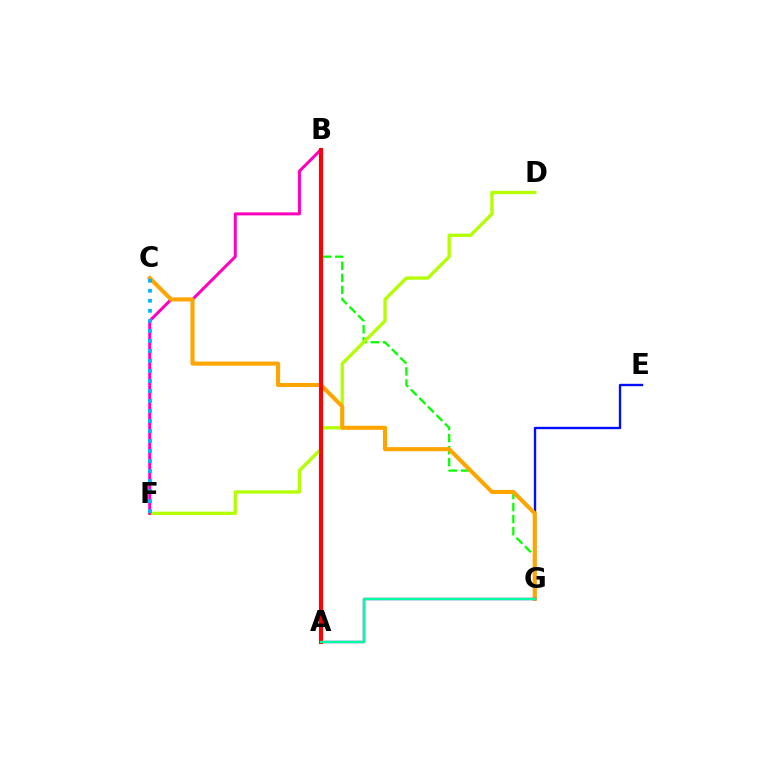{('E', 'G'): [{'color': '#0010ff', 'line_style': 'solid', 'thickness': 1.69}], ('B', 'G'): [{'color': '#08ff00', 'line_style': 'dashed', 'thickness': 1.64}], ('D', 'F'): [{'color': '#b3ff00', 'line_style': 'solid', 'thickness': 2.39}], ('B', 'F'): [{'color': '#ff00bd', 'line_style': 'solid', 'thickness': 2.15}], ('C', 'G'): [{'color': '#ffa500', 'line_style': 'solid', 'thickness': 2.94}], ('A', 'G'): [{'color': '#9b00ff', 'line_style': 'solid', 'thickness': 1.72}, {'color': '#00ff9d', 'line_style': 'solid', 'thickness': 1.7}], ('A', 'B'): [{'color': '#ff0000', 'line_style': 'solid', 'thickness': 2.95}], ('C', 'F'): [{'color': '#00b5ff', 'line_style': 'dotted', 'thickness': 2.72}]}